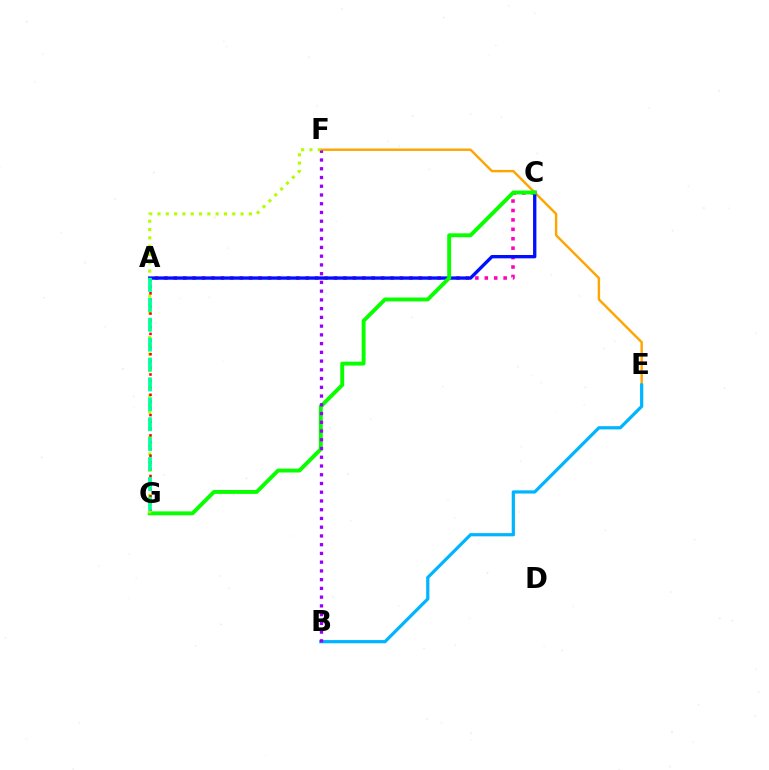{('E', 'F'): [{'color': '#ffa500', 'line_style': 'solid', 'thickness': 1.74}], ('A', 'C'): [{'color': '#ff00bd', 'line_style': 'dotted', 'thickness': 2.56}, {'color': '#0010ff', 'line_style': 'solid', 'thickness': 2.41}], ('B', 'E'): [{'color': '#00b5ff', 'line_style': 'solid', 'thickness': 2.32}], ('C', 'G'): [{'color': '#08ff00', 'line_style': 'solid', 'thickness': 2.81}], ('F', 'G'): [{'color': '#b3ff00', 'line_style': 'dotted', 'thickness': 2.26}], ('A', 'G'): [{'color': '#ff0000', 'line_style': 'dotted', 'thickness': 1.84}, {'color': '#00ff9d', 'line_style': 'dashed', 'thickness': 2.7}], ('B', 'F'): [{'color': '#9b00ff', 'line_style': 'dotted', 'thickness': 2.38}]}